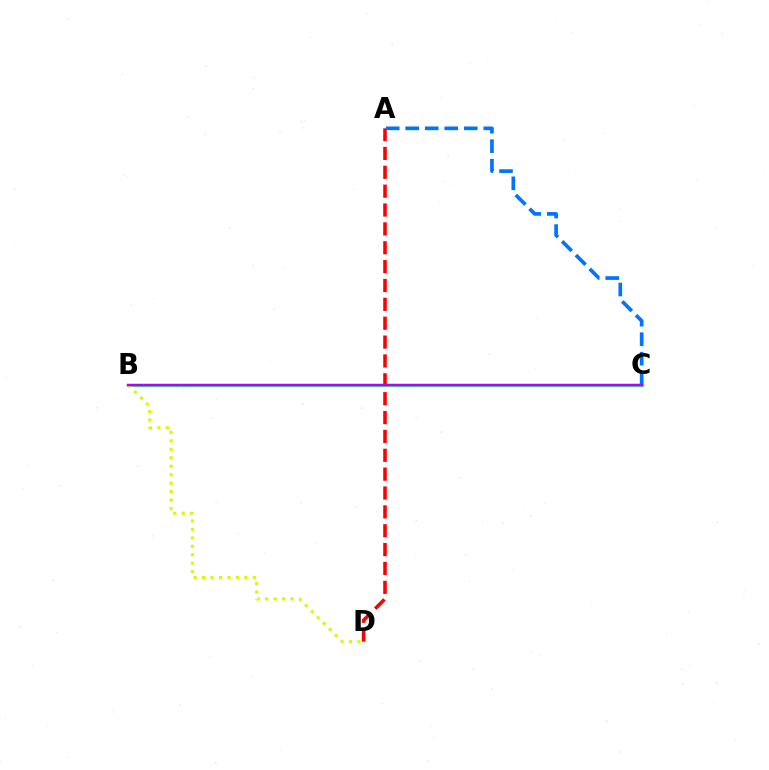{('A', 'D'): [{'color': '#ff0000', 'line_style': 'dashed', 'thickness': 2.56}], ('A', 'C'): [{'color': '#0074ff', 'line_style': 'dashed', 'thickness': 2.65}], ('B', 'C'): [{'color': '#00ff5c', 'line_style': 'solid', 'thickness': 1.96}, {'color': '#b900ff', 'line_style': 'solid', 'thickness': 1.8}], ('B', 'D'): [{'color': '#d1ff00', 'line_style': 'dotted', 'thickness': 2.3}]}